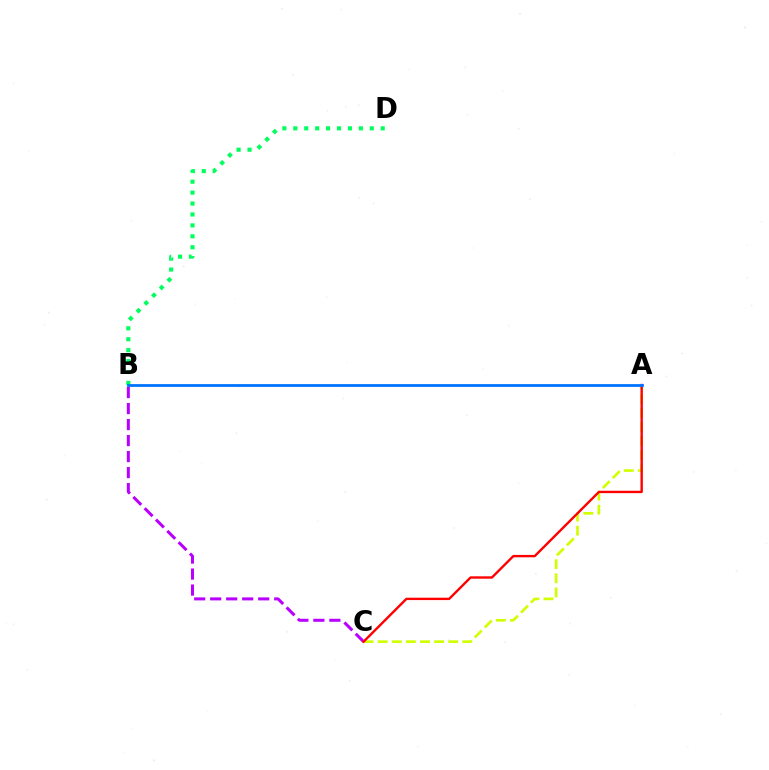{('B', 'C'): [{'color': '#b900ff', 'line_style': 'dashed', 'thickness': 2.17}], ('A', 'C'): [{'color': '#d1ff00', 'line_style': 'dashed', 'thickness': 1.92}, {'color': '#ff0000', 'line_style': 'solid', 'thickness': 1.71}], ('B', 'D'): [{'color': '#00ff5c', 'line_style': 'dotted', 'thickness': 2.97}], ('A', 'B'): [{'color': '#0074ff', 'line_style': 'solid', 'thickness': 2.01}]}